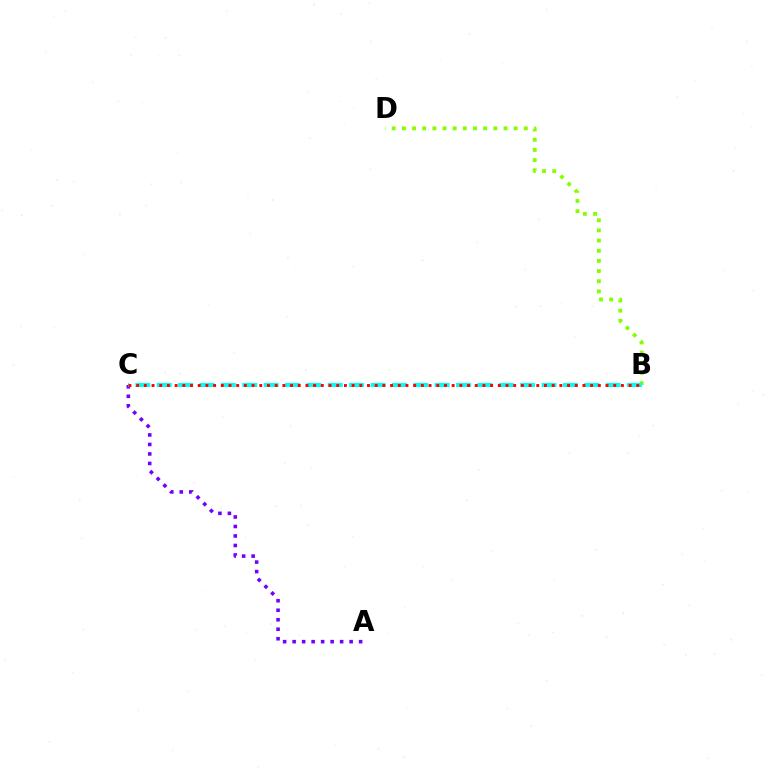{('A', 'C'): [{'color': '#7200ff', 'line_style': 'dotted', 'thickness': 2.58}], ('B', 'D'): [{'color': '#84ff00', 'line_style': 'dotted', 'thickness': 2.76}], ('B', 'C'): [{'color': '#00fff6', 'line_style': 'dashed', 'thickness': 2.9}, {'color': '#ff0000', 'line_style': 'dotted', 'thickness': 2.09}]}